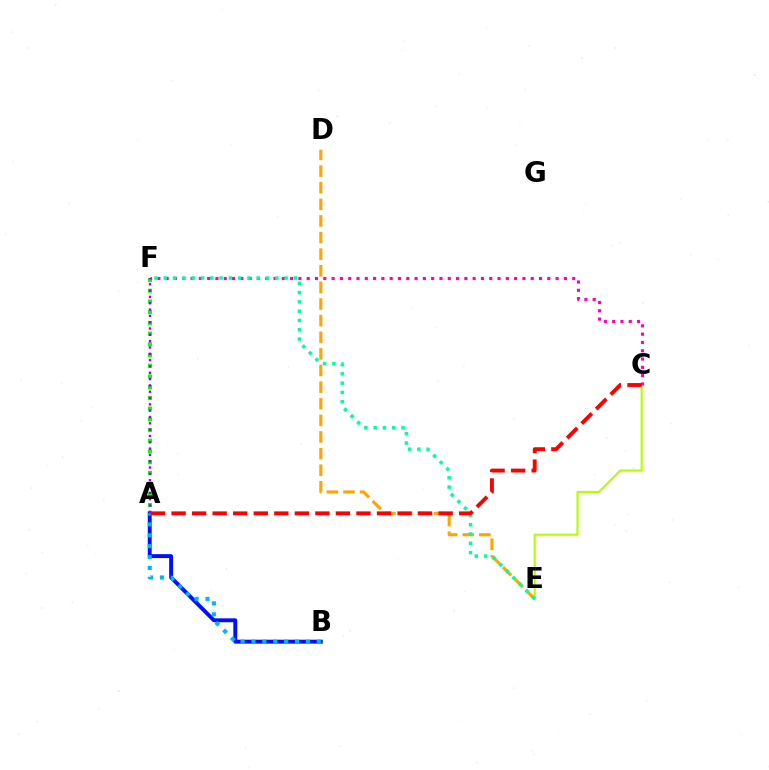{('D', 'E'): [{'color': '#ffa500', 'line_style': 'dashed', 'thickness': 2.26}], ('A', 'F'): [{'color': '#08ff00', 'line_style': 'dotted', 'thickness': 2.91}, {'color': '#9b00ff', 'line_style': 'dotted', 'thickness': 1.72}], ('C', 'E'): [{'color': '#b3ff00', 'line_style': 'solid', 'thickness': 1.54}], ('A', 'B'): [{'color': '#0010ff', 'line_style': 'solid', 'thickness': 2.82}, {'color': '#00b5ff', 'line_style': 'dotted', 'thickness': 2.96}], ('C', 'F'): [{'color': '#ff00bd', 'line_style': 'dotted', 'thickness': 2.25}], ('E', 'F'): [{'color': '#00ff9d', 'line_style': 'dotted', 'thickness': 2.52}], ('A', 'C'): [{'color': '#ff0000', 'line_style': 'dashed', 'thickness': 2.79}]}